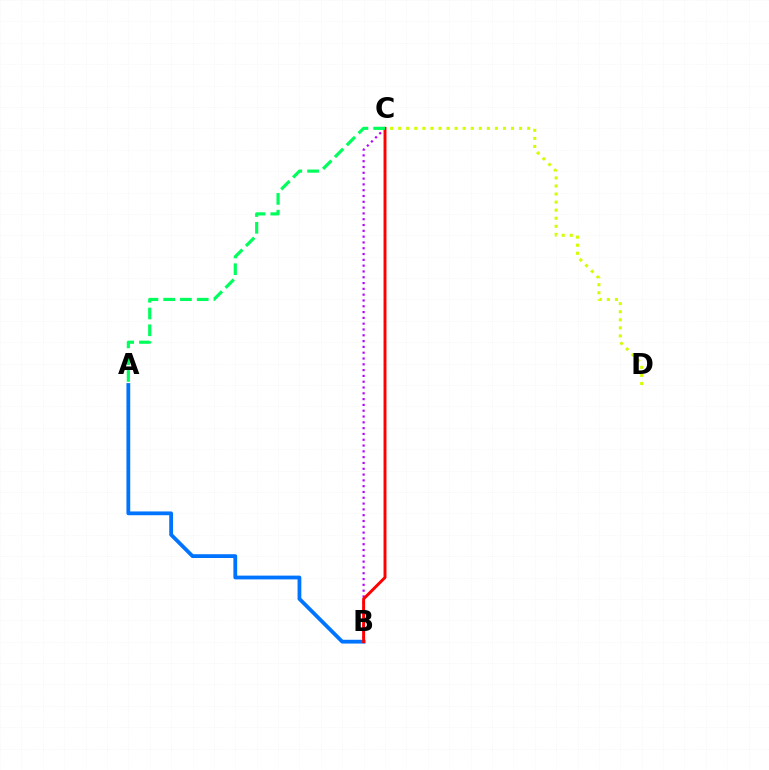{('B', 'C'): [{'color': '#b900ff', 'line_style': 'dotted', 'thickness': 1.58}, {'color': '#ff0000', 'line_style': 'solid', 'thickness': 2.11}], ('C', 'D'): [{'color': '#d1ff00', 'line_style': 'dotted', 'thickness': 2.19}], ('A', 'B'): [{'color': '#0074ff', 'line_style': 'solid', 'thickness': 2.72}], ('A', 'C'): [{'color': '#00ff5c', 'line_style': 'dashed', 'thickness': 2.28}]}